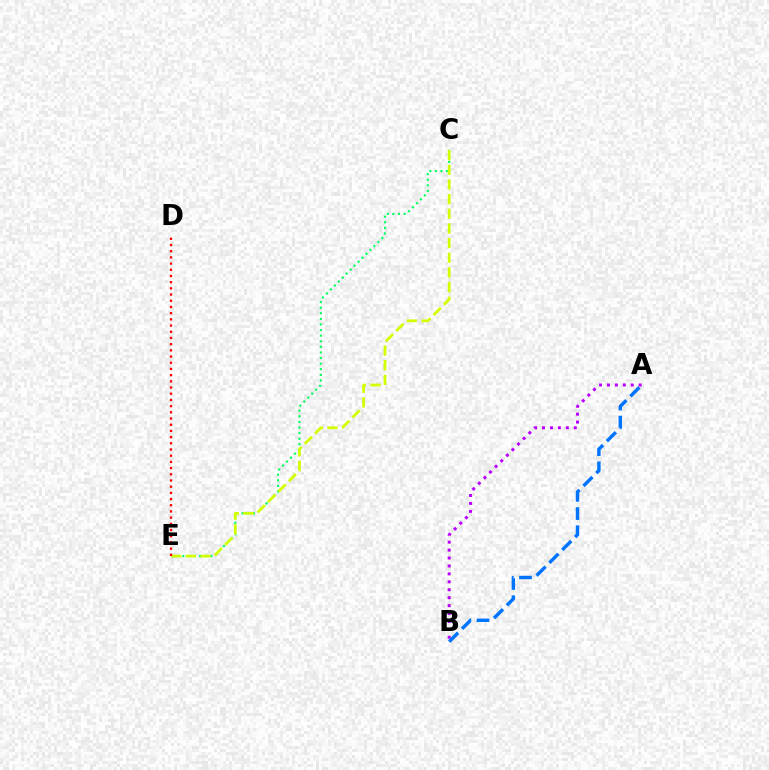{('C', 'E'): [{'color': '#00ff5c', 'line_style': 'dotted', 'thickness': 1.52}, {'color': '#d1ff00', 'line_style': 'dashed', 'thickness': 1.99}], ('A', 'B'): [{'color': '#b900ff', 'line_style': 'dotted', 'thickness': 2.15}, {'color': '#0074ff', 'line_style': 'dashed', 'thickness': 2.47}], ('D', 'E'): [{'color': '#ff0000', 'line_style': 'dotted', 'thickness': 1.68}]}